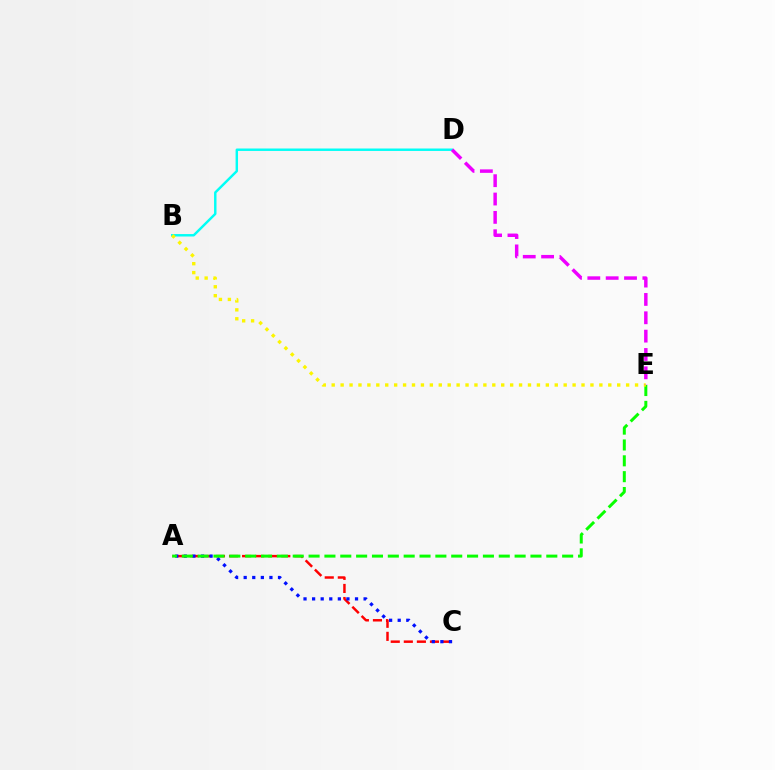{('A', 'C'): [{'color': '#ff0000', 'line_style': 'dashed', 'thickness': 1.78}, {'color': '#0010ff', 'line_style': 'dotted', 'thickness': 2.33}], ('B', 'D'): [{'color': '#00fff6', 'line_style': 'solid', 'thickness': 1.75}], ('A', 'E'): [{'color': '#08ff00', 'line_style': 'dashed', 'thickness': 2.15}], ('B', 'E'): [{'color': '#fcf500', 'line_style': 'dotted', 'thickness': 2.42}], ('D', 'E'): [{'color': '#ee00ff', 'line_style': 'dashed', 'thickness': 2.49}]}